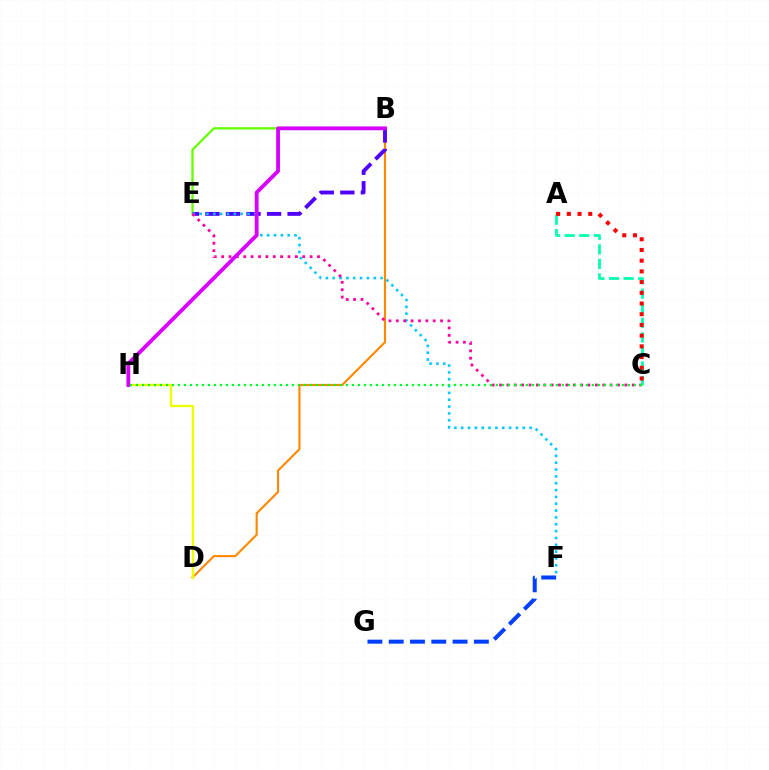{('B', 'D'): [{'color': '#ff8800', 'line_style': 'solid', 'thickness': 1.54}], ('B', 'E'): [{'color': '#66ff00', 'line_style': 'solid', 'thickness': 1.67}, {'color': '#4f00ff', 'line_style': 'dashed', 'thickness': 2.79}], ('D', 'H'): [{'color': '#eeff00', 'line_style': 'solid', 'thickness': 1.7}], ('A', 'C'): [{'color': '#00ffaf', 'line_style': 'dashed', 'thickness': 1.98}, {'color': '#ff0000', 'line_style': 'dotted', 'thickness': 2.91}], ('E', 'F'): [{'color': '#00c7ff', 'line_style': 'dotted', 'thickness': 1.86}], ('C', 'E'): [{'color': '#ff00a0', 'line_style': 'dotted', 'thickness': 2.0}], ('B', 'H'): [{'color': '#d600ff', 'line_style': 'solid', 'thickness': 2.76}], ('C', 'H'): [{'color': '#00ff27', 'line_style': 'dotted', 'thickness': 1.63}], ('F', 'G'): [{'color': '#003fff', 'line_style': 'dashed', 'thickness': 2.89}]}